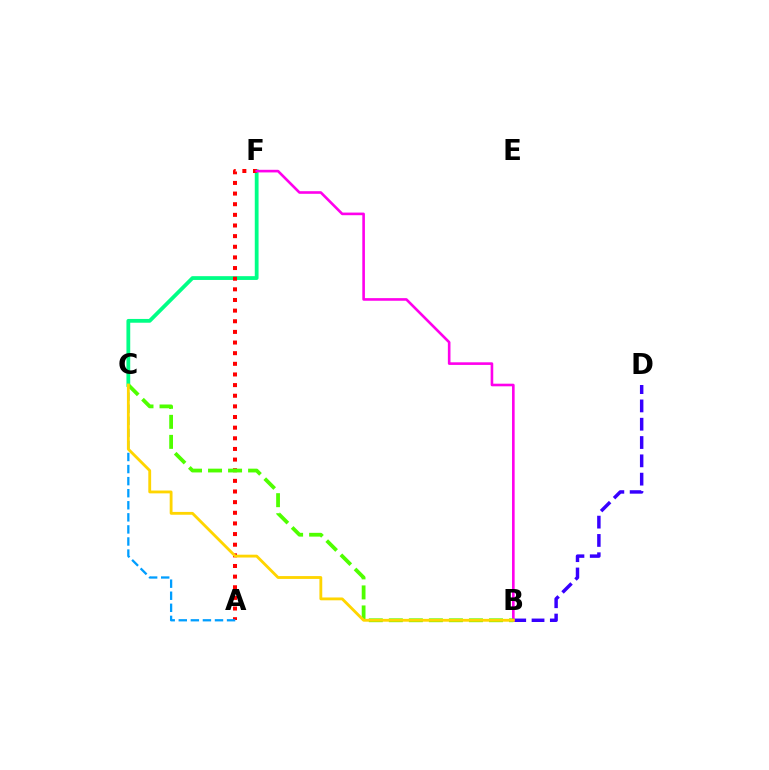{('C', 'F'): [{'color': '#00ff86', 'line_style': 'solid', 'thickness': 2.73}], ('A', 'F'): [{'color': '#ff0000', 'line_style': 'dotted', 'thickness': 2.89}], ('A', 'C'): [{'color': '#009eff', 'line_style': 'dashed', 'thickness': 1.64}], ('B', 'D'): [{'color': '#3700ff', 'line_style': 'dashed', 'thickness': 2.49}], ('B', 'F'): [{'color': '#ff00ed', 'line_style': 'solid', 'thickness': 1.89}], ('B', 'C'): [{'color': '#4fff00', 'line_style': 'dashed', 'thickness': 2.72}, {'color': '#ffd500', 'line_style': 'solid', 'thickness': 2.04}]}